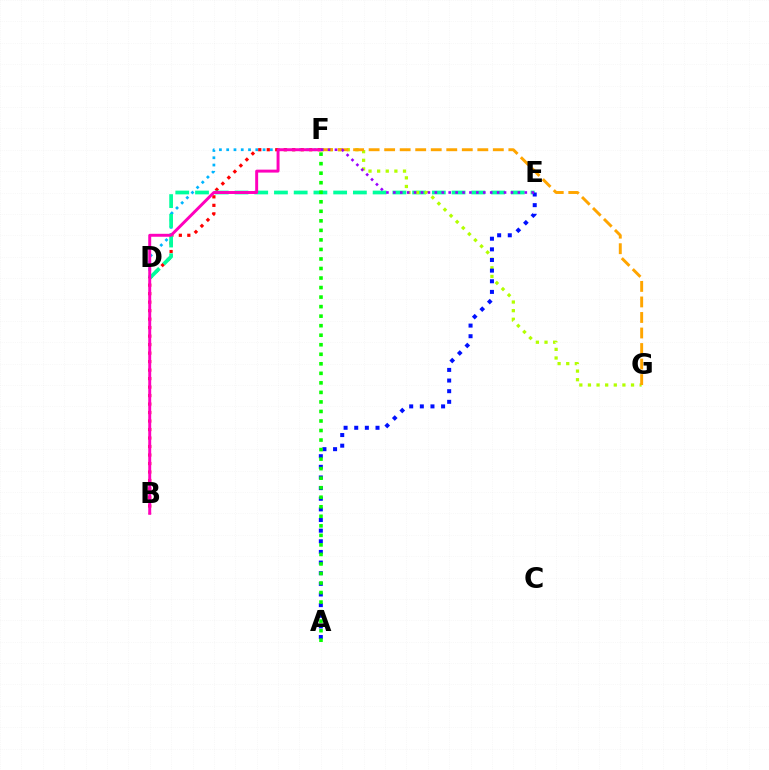{('D', 'F'): [{'color': '#00b5ff', 'line_style': 'dotted', 'thickness': 1.98}], ('B', 'F'): [{'color': '#ff0000', 'line_style': 'dotted', 'thickness': 2.31}, {'color': '#ff00bd', 'line_style': 'solid', 'thickness': 2.12}], ('D', 'E'): [{'color': '#00ff9d', 'line_style': 'dashed', 'thickness': 2.68}], ('F', 'G'): [{'color': '#b3ff00', 'line_style': 'dotted', 'thickness': 2.34}, {'color': '#ffa500', 'line_style': 'dashed', 'thickness': 2.11}], ('A', 'E'): [{'color': '#0010ff', 'line_style': 'dotted', 'thickness': 2.89}], ('E', 'F'): [{'color': '#9b00ff', 'line_style': 'dotted', 'thickness': 1.88}], ('A', 'F'): [{'color': '#08ff00', 'line_style': 'dotted', 'thickness': 2.59}]}